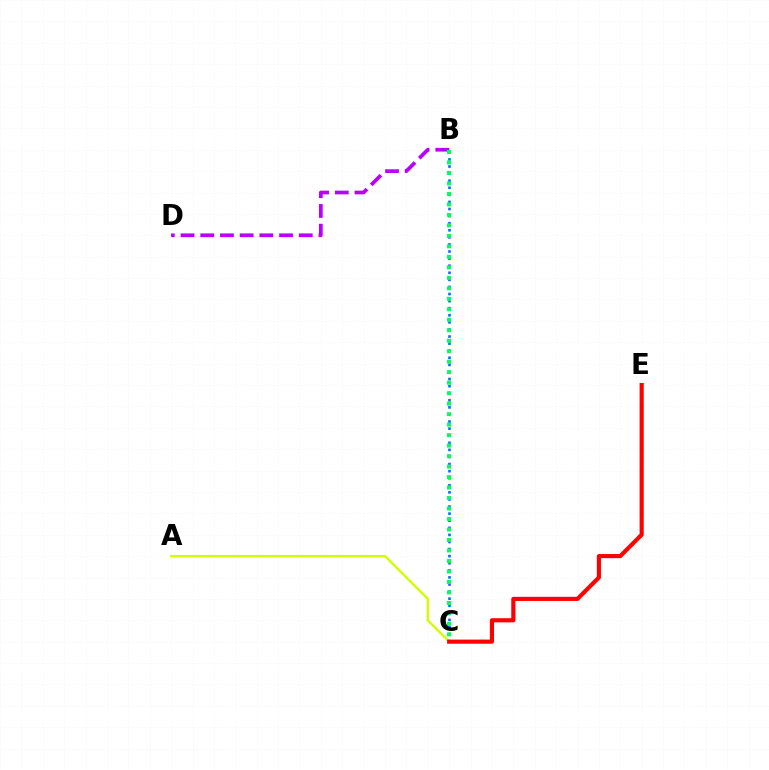{('B', 'D'): [{'color': '#b900ff', 'line_style': 'dashed', 'thickness': 2.68}], ('B', 'C'): [{'color': '#0074ff', 'line_style': 'dotted', 'thickness': 1.92}, {'color': '#00ff5c', 'line_style': 'dotted', 'thickness': 2.85}], ('A', 'C'): [{'color': '#d1ff00', 'line_style': 'solid', 'thickness': 1.71}], ('C', 'E'): [{'color': '#ff0000', 'line_style': 'solid', 'thickness': 2.97}]}